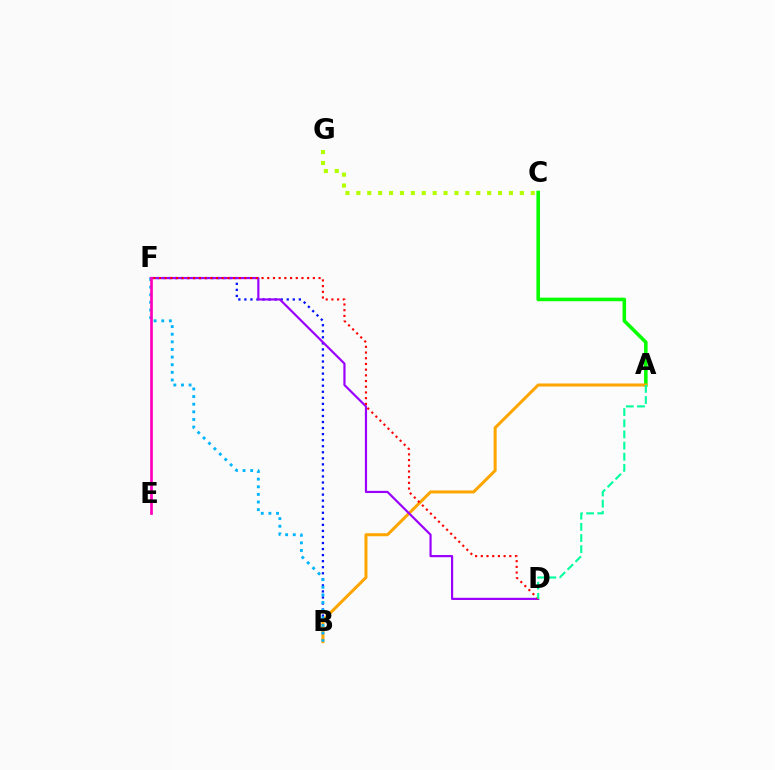{('A', 'C'): [{'color': '#08ff00', 'line_style': 'solid', 'thickness': 2.57}], ('B', 'F'): [{'color': '#0010ff', 'line_style': 'dotted', 'thickness': 1.64}, {'color': '#00b5ff', 'line_style': 'dotted', 'thickness': 2.07}], ('A', 'B'): [{'color': '#ffa500', 'line_style': 'solid', 'thickness': 2.17}], ('D', 'F'): [{'color': '#9b00ff', 'line_style': 'solid', 'thickness': 1.57}, {'color': '#ff0000', 'line_style': 'dotted', 'thickness': 1.55}], ('C', 'G'): [{'color': '#b3ff00', 'line_style': 'dotted', 'thickness': 2.96}], ('A', 'D'): [{'color': '#00ff9d', 'line_style': 'dashed', 'thickness': 1.52}], ('E', 'F'): [{'color': '#ff00bd', 'line_style': 'solid', 'thickness': 1.93}]}